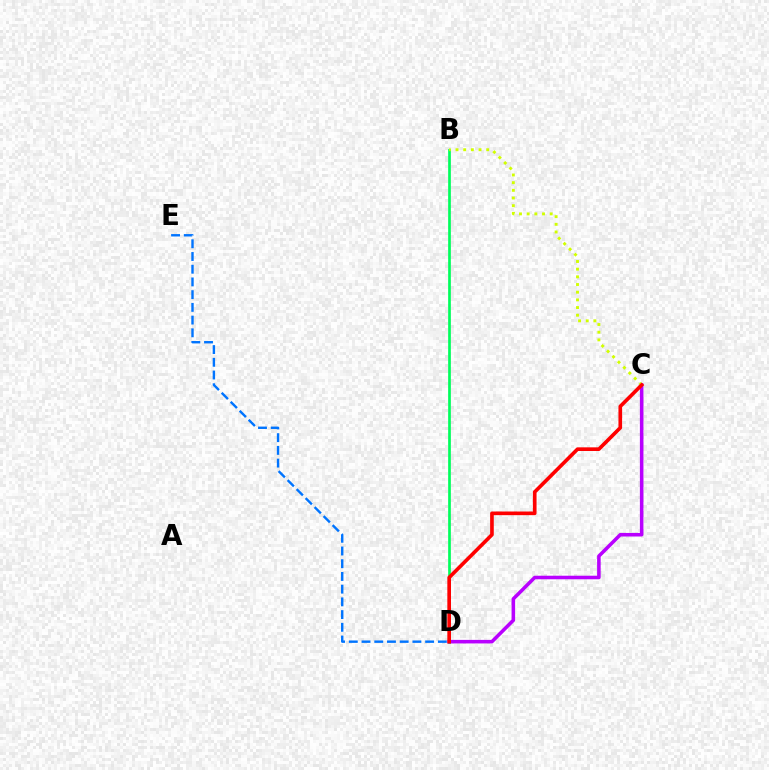{('B', 'D'): [{'color': '#00ff5c', 'line_style': 'solid', 'thickness': 1.94}], ('D', 'E'): [{'color': '#0074ff', 'line_style': 'dashed', 'thickness': 1.73}], ('C', 'D'): [{'color': '#b900ff', 'line_style': 'solid', 'thickness': 2.56}, {'color': '#ff0000', 'line_style': 'solid', 'thickness': 2.63}], ('B', 'C'): [{'color': '#d1ff00', 'line_style': 'dotted', 'thickness': 2.09}]}